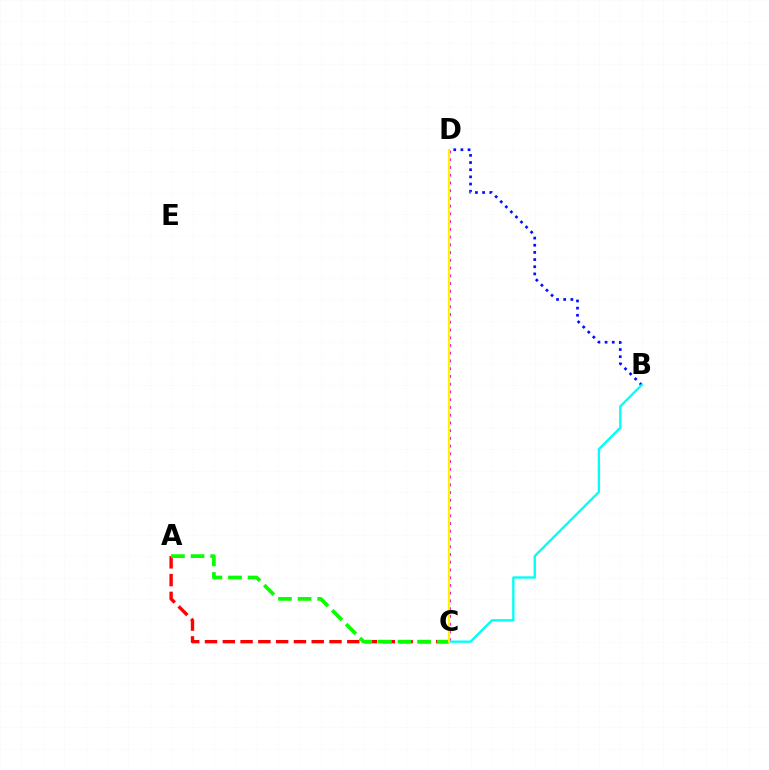{('C', 'D'): [{'color': '#ee00ff', 'line_style': 'dotted', 'thickness': 2.1}, {'color': '#fcf500', 'line_style': 'solid', 'thickness': 1.55}], ('B', 'D'): [{'color': '#0010ff', 'line_style': 'dotted', 'thickness': 1.95}], ('B', 'C'): [{'color': '#00fff6', 'line_style': 'solid', 'thickness': 1.68}], ('A', 'C'): [{'color': '#ff0000', 'line_style': 'dashed', 'thickness': 2.42}, {'color': '#08ff00', 'line_style': 'dashed', 'thickness': 2.66}]}